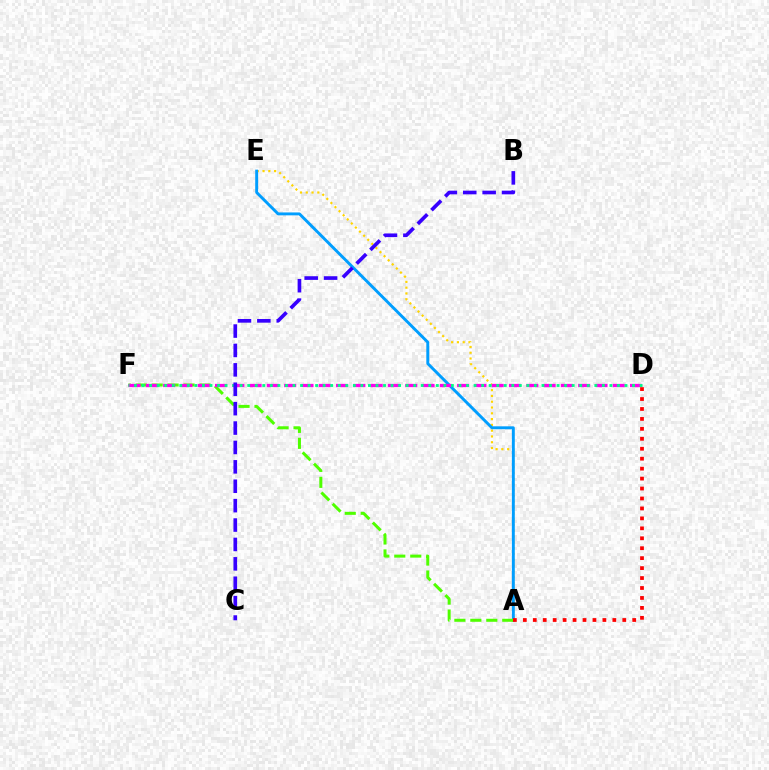{('A', 'E'): [{'color': '#ffd500', 'line_style': 'dotted', 'thickness': 1.57}, {'color': '#009eff', 'line_style': 'solid', 'thickness': 2.1}], ('A', 'F'): [{'color': '#4fff00', 'line_style': 'dashed', 'thickness': 2.17}], ('D', 'F'): [{'color': '#ff00ed', 'line_style': 'dashed', 'thickness': 2.35}, {'color': '#00ff86', 'line_style': 'dotted', 'thickness': 2.05}], ('B', 'C'): [{'color': '#3700ff', 'line_style': 'dashed', 'thickness': 2.64}], ('A', 'D'): [{'color': '#ff0000', 'line_style': 'dotted', 'thickness': 2.7}]}